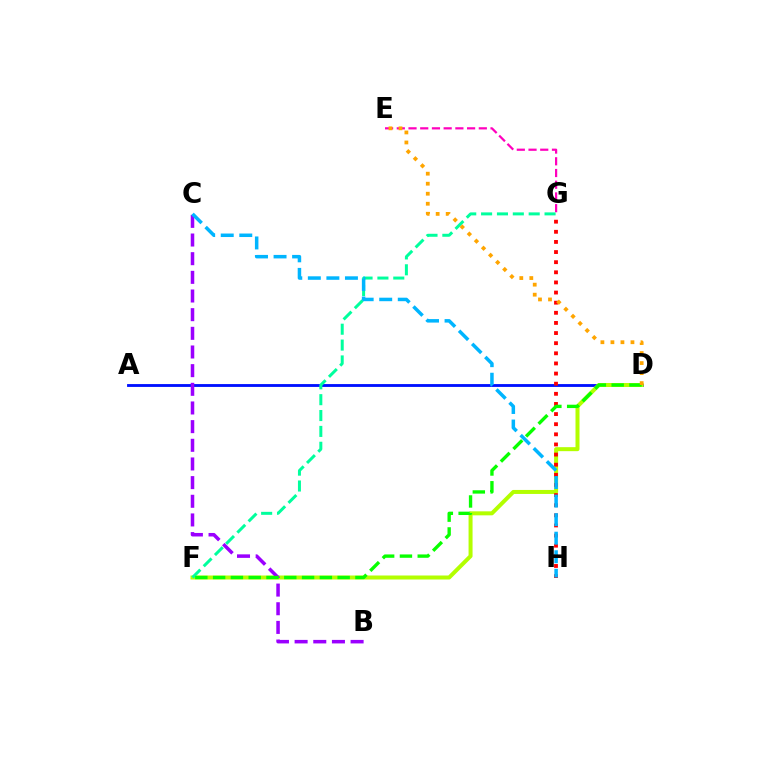{('A', 'D'): [{'color': '#0010ff', 'line_style': 'solid', 'thickness': 2.05}], ('D', 'F'): [{'color': '#b3ff00', 'line_style': 'solid', 'thickness': 2.88}, {'color': '#08ff00', 'line_style': 'dashed', 'thickness': 2.42}], ('B', 'C'): [{'color': '#9b00ff', 'line_style': 'dashed', 'thickness': 2.54}], ('F', 'G'): [{'color': '#00ff9d', 'line_style': 'dashed', 'thickness': 2.16}], ('E', 'G'): [{'color': '#ff00bd', 'line_style': 'dashed', 'thickness': 1.59}], ('G', 'H'): [{'color': '#ff0000', 'line_style': 'dotted', 'thickness': 2.75}], ('D', 'E'): [{'color': '#ffa500', 'line_style': 'dotted', 'thickness': 2.72}], ('C', 'H'): [{'color': '#00b5ff', 'line_style': 'dashed', 'thickness': 2.52}]}